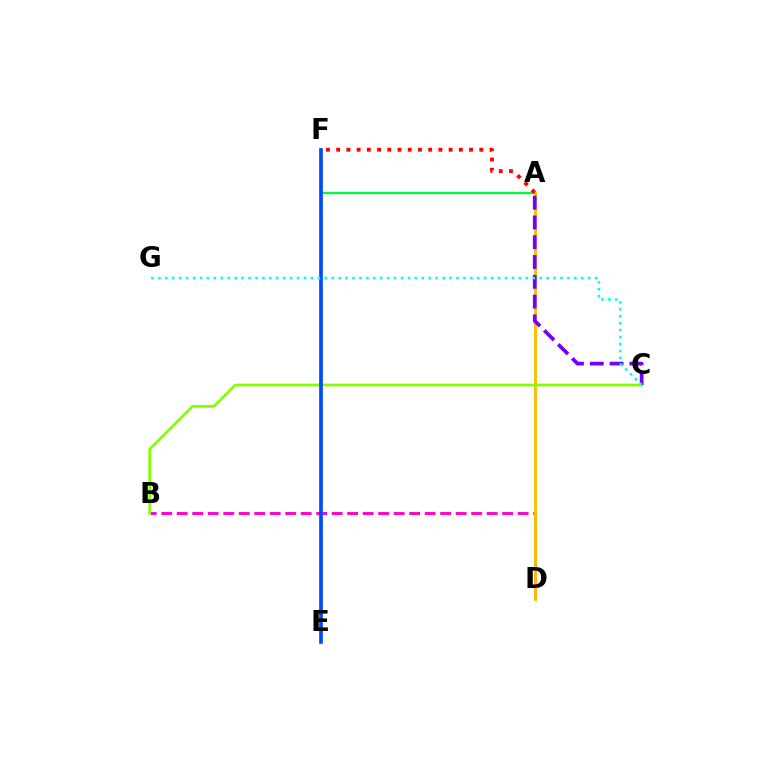{('A', 'F'): [{'color': '#00ff39', 'line_style': 'solid', 'thickness': 1.64}, {'color': '#ff0000', 'line_style': 'dotted', 'thickness': 2.78}], ('B', 'D'): [{'color': '#ff00cf', 'line_style': 'dashed', 'thickness': 2.11}], ('A', 'D'): [{'color': '#ffbd00', 'line_style': 'solid', 'thickness': 2.08}], ('B', 'C'): [{'color': '#84ff00', 'line_style': 'solid', 'thickness': 1.95}], ('E', 'F'): [{'color': '#004bff', 'line_style': 'solid', 'thickness': 2.66}], ('A', 'C'): [{'color': '#7200ff', 'line_style': 'dashed', 'thickness': 2.69}], ('C', 'G'): [{'color': '#00fff6', 'line_style': 'dotted', 'thickness': 1.88}]}